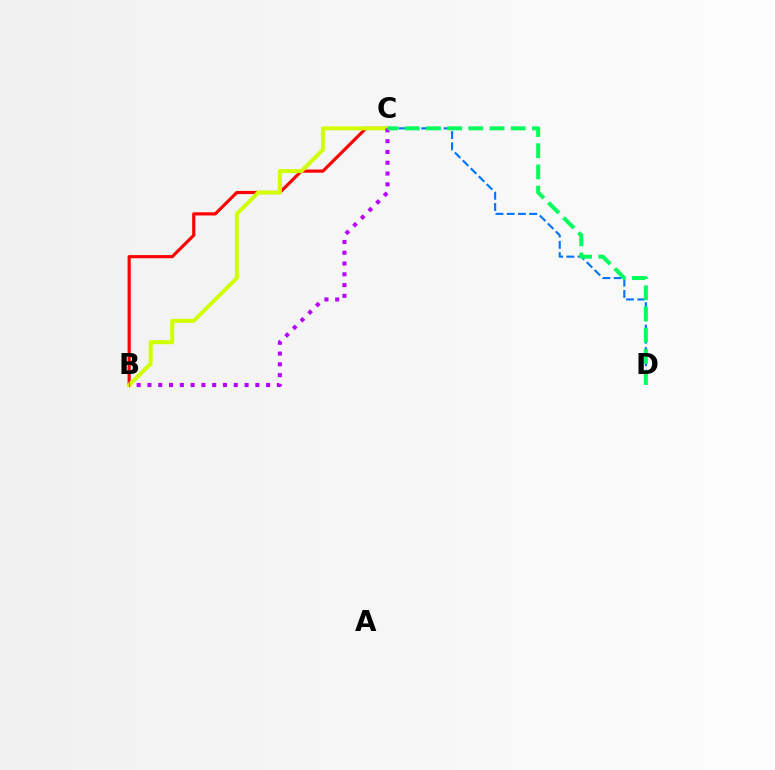{('C', 'D'): [{'color': '#0074ff', 'line_style': 'dashed', 'thickness': 1.53}, {'color': '#00ff5c', 'line_style': 'dashed', 'thickness': 2.88}], ('B', 'C'): [{'color': '#ff0000', 'line_style': 'solid', 'thickness': 2.27}, {'color': '#d1ff00', 'line_style': 'solid', 'thickness': 2.87}, {'color': '#b900ff', 'line_style': 'dotted', 'thickness': 2.93}]}